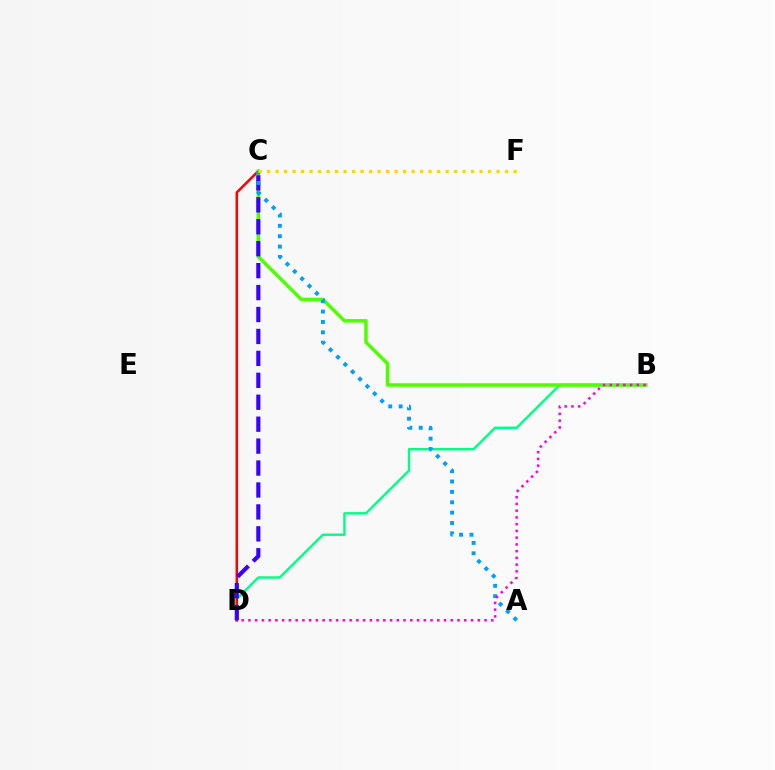{('B', 'D'): [{'color': '#00ff86', 'line_style': 'solid', 'thickness': 1.75}, {'color': '#ff00ed', 'line_style': 'dotted', 'thickness': 1.83}], ('C', 'D'): [{'color': '#ff0000', 'line_style': 'solid', 'thickness': 1.84}, {'color': '#3700ff', 'line_style': 'dashed', 'thickness': 2.98}], ('B', 'C'): [{'color': '#4fff00', 'line_style': 'solid', 'thickness': 2.51}], ('A', 'C'): [{'color': '#009eff', 'line_style': 'dotted', 'thickness': 2.82}], ('C', 'F'): [{'color': '#ffd500', 'line_style': 'dotted', 'thickness': 2.31}]}